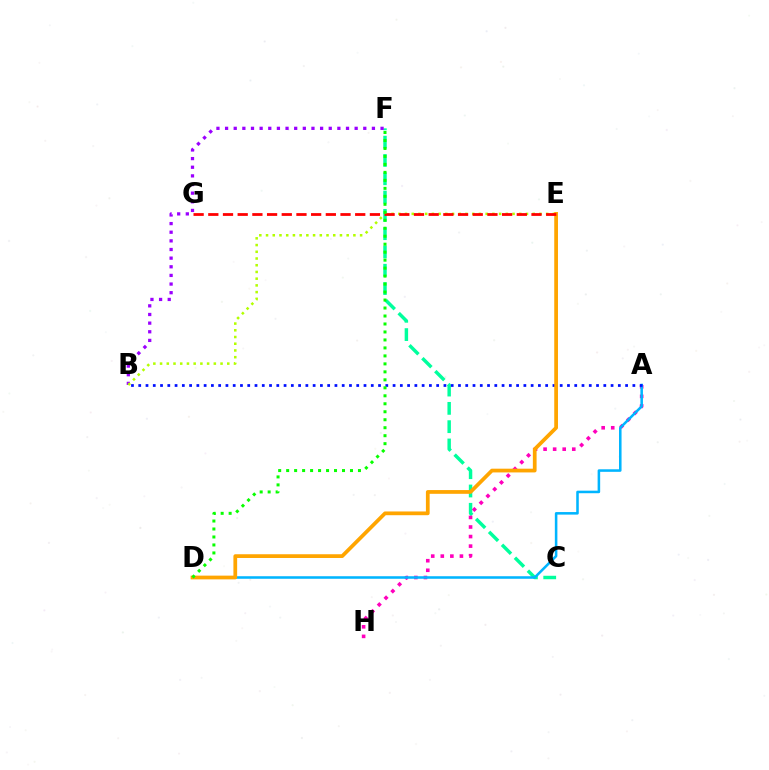{('C', 'F'): [{'color': '#00ff9d', 'line_style': 'dashed', 'thickness': 2.49}], ('B', 'F'): [{'color': '#9b00ff', 'line_style': 'dotted', 'thickness': 2.35}], ('A', 'H'): [{'color': '#ff00bd', 'line_style': 'dotted', 'thickness': 2.6}], ('A', 'D'): [{'color': '#00b5ff', 'line_style': 'solid', 'thickness': 1.84}], ('A', 'B'): [{'color': '#0010ff', 'line_style': 'dotted', 'thickness': 1.97}], ('B', 'E'): [{'color': '#b3ff00', 'line_style': 'dotted', 'thickness': 1.83}], ('D', 'E'): [{'color': '#ffa500', 'line_style': 'solid', 'thickness': 2.69}], ('E', 'G'): [{'color': '#ff0000', 'line_style': 'dashed', 'thickness': 2.0}], ('D', 'F'): [{'color': '#08ff00', 'line_style': 'dotted', 'thickness': 2.17}]}